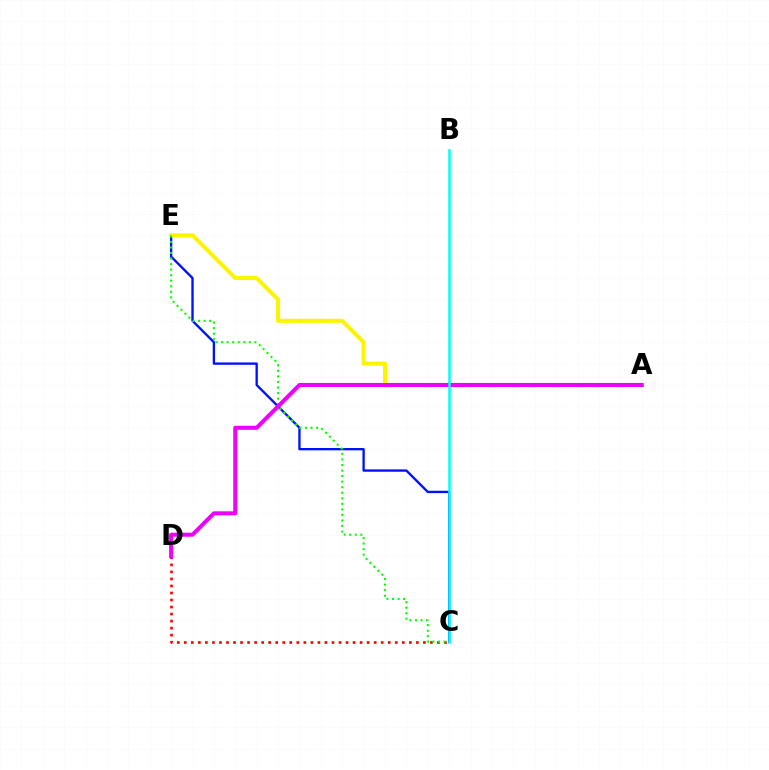{('C', 'E'): [{'color': '#0010ff', 'line_style': 'solid', 'thickness': 1.68}, {'color': '#08ff00', 'line_style': 'dotted', 'thickness': 1.51}], ('A', 'E'): [{'color': '#fcf500', 'line_style': 'solid', 'thickness': 2.91}], ('C', 'D'): [{'color': '#ff0000', 'line_style': 'dotted', 'thickness': 1.91}], ('A', 'D'): [{'color': '#ee00ff', 'line_style': 'solid', 'thickness': 2.9}], ('B', 'C'): [{'color': '#00fff6', 'line_style': 'solid', 'thickness': 1.81}]}